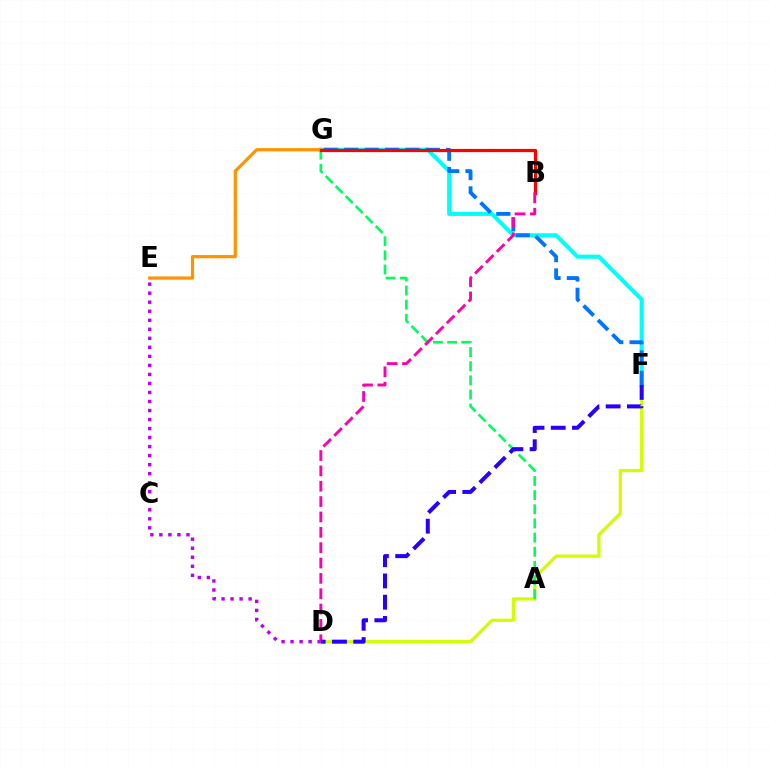{('D', 'F'): [{'color': '#d1ff00', 'line_style': 'solid', 'thickness': 2.31}, {'color': '#2500ff', 'line_style': 'dashed', 'thickness': 2.89}], ('A', 'G'): [{'color': '#00ff5c', 'line_style': 'dashed', 'thickness': 1.92}], ('F', 'G'): [{'color': '#00fff6', 'line_style': 'solid', 'thickness': 2.94}, {'color': '#0074ff', 'line_style': 'dashed', 'thickness': 2.77}], ('D', 'E'): [{'color': '#b900ff', 'line_style': 'dotted', 'thickness': 2.45}], ('E', 'G'): [{'color': '#ff9400', 'line_style': 'solid', 'thickness': 2.31}], ('B', 'G'): [{'color': '#3dff00', 'line_style': 'solid', 'thickness': 2.13}, {'color': '#ff0000', 'line_style': 'solid', 'thickness': 2.31}], ('B', 'D'): [{'color': '#ff00ac', 'line_style': 'dashed', 'thickness': 2.09}]}